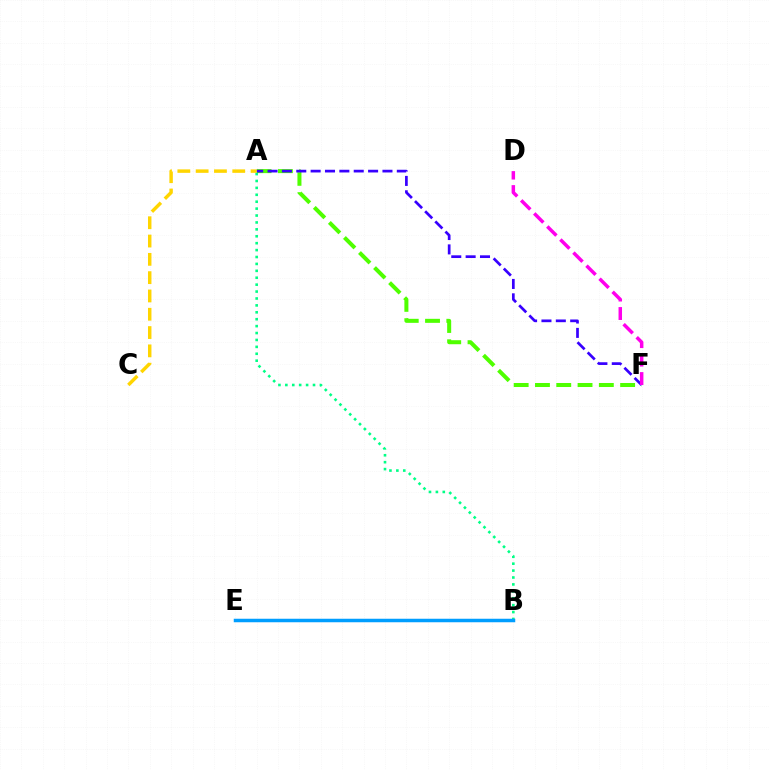{('B', 'E'): [{'color': '#ff0000', 'line_style': 'dotted', 'thickness': 1.99}, {'color': '#009eff', 'line_style': 'solid', 'thickness': 2.52}], ('A', 'F'): [{'color': '#4fff00', 'line_style': 'dashed', 'thickness': 2.89}, {'color': '#3700ff', 'line_style': 'dashed', 'thickness': 1.95}], ('A', 'B'): [{'color': '#00ff86', 'line_style': 'dotted', 'thickness': 1.88}], ('D', 'F'): [{'color': '#ff00ed', 'line_style': 'dashed', 'thickness': 2.51}], ('A', 'C'): [{'color': '#ffd500', 'line_style': 'dashed', 'thickness': 2.49}]}